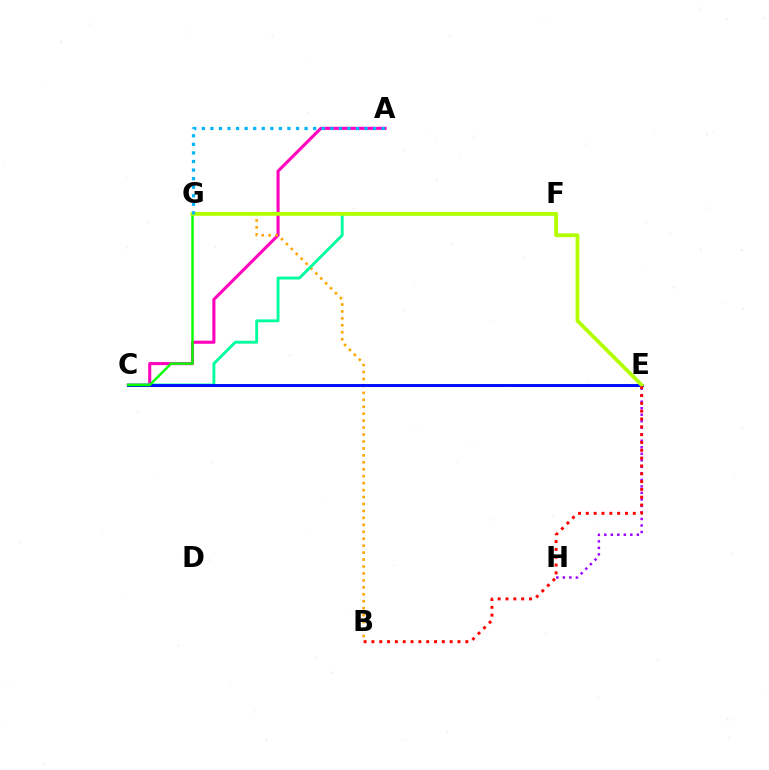{('A', 'C'): [{'color': '#ff00bd', 'line_style': 'solid', 'thickness': 2.21}], ('B', 'G'): [{'color': '#ffa500', 'line_style': 'dotted', 'thickness': 1.89}], ('C', 'F'): [{'color': '#00ff9d', 'line_style': 'solid', 'thickness': 2.08}], ('E', 'H'): [{'color': '#9b00ff', 'line_style': 'dotted', 'thickness': 1.77}], ('C', 'E'): [{'color': '#0010ff', 'line_style': 'solid', 'thickness': 2.13}], ('C', 'G'): [{'color': '#08ff00', 'line_style': 'solid', 'thickness': 1.77}], ('E', 'G'): [{'color': '#b3ff00', 'line_style': 'solid', 'thickness': 2.74}], ('A', 'G'): [{'color': '#00b5ff', 'line_style': 'dotted', 'thickness': 2.33}], ('B', 'E'): [{'color': '#ff0000', 'line_style': 'dotted', 'thickness': 2.13}]}